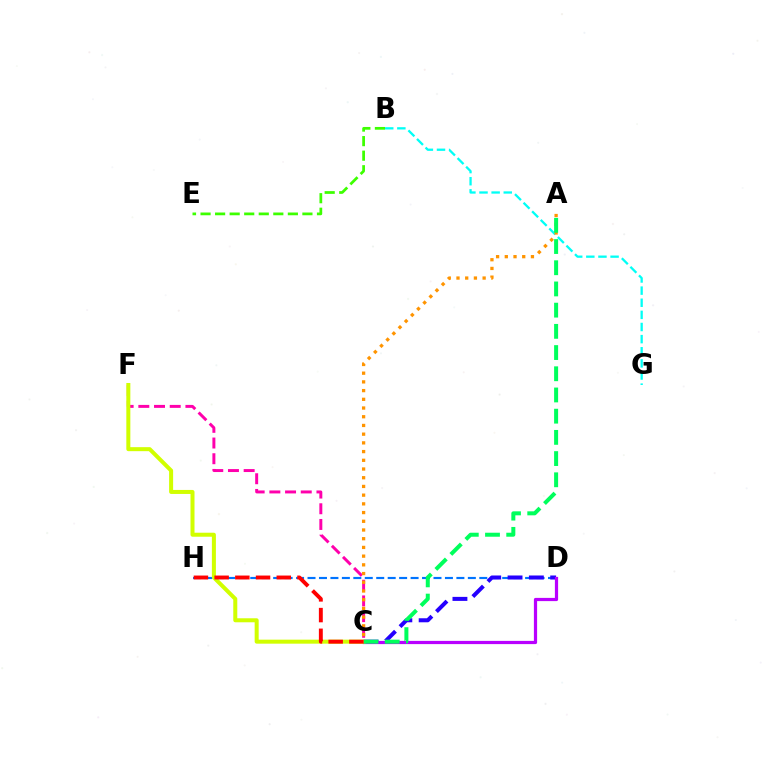{('D', 'H'): [{'color': '#0074ff', 'line_style': 'dashed', 'thickness': 1.56}], ('B', 'G'): [{'color': '#00fff6', 'line_style': 'dashed', 'thickness': 1.65}], ('C', 'F'): [{'color': '#ff00ac', 'line_style': 'dashed', 'thickness': 2.13}, {'color': '#d1ff00', 'line_style': 'solid', 'thickness': 2.89}], ('C', 'D'): [{'color': '#2500ff', 'line_style': 'dashed', 'thickness': 2.9}, {'color': '#b900ff', 'line_style': 'solid', 'thickness': 2.32}], ('A', 'C'): [{'color': '#ff9400', 'line_style': 'dotted', 'thickness': 2.37}, {'color': '#00ff5c', 'line_style': 'dashed', 'thickness': 2.88}], ('B', 'E'): [{'color': '#3dff00', 'line_style': 'dashed', 'thickness': 1.98}], ('C', 'H'): [{'color': '#ff0000', 'line_style': 'dashed', 'thickness': 2.81}]}